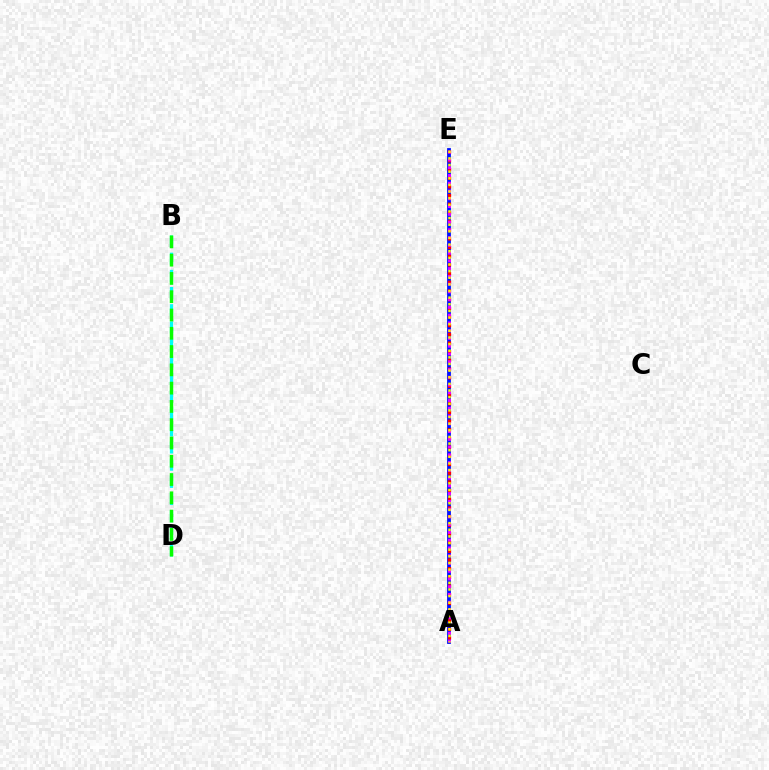{('A', 'E'): [{'color': '#0010ff', 'line_style': 'solid', 'thickness': 2.73}, {'color': '#ff0000', 'line_style': 'dotted', 'thickness': 2.36}, {'color': '#ee00ff', 'line_style': 'dotted', 'thickness': 2.11}, {'color': '#fcf500', 'line_style': 'dotted', 'thickness': 1.8}], ('B', 'D'): [{'color': '#00fff6', 'line_style': 'dashed', 'thickness': 2.33}, {'color': '#08ff00', 'line_style': 'dashed', 'thickness': 2.48}]}